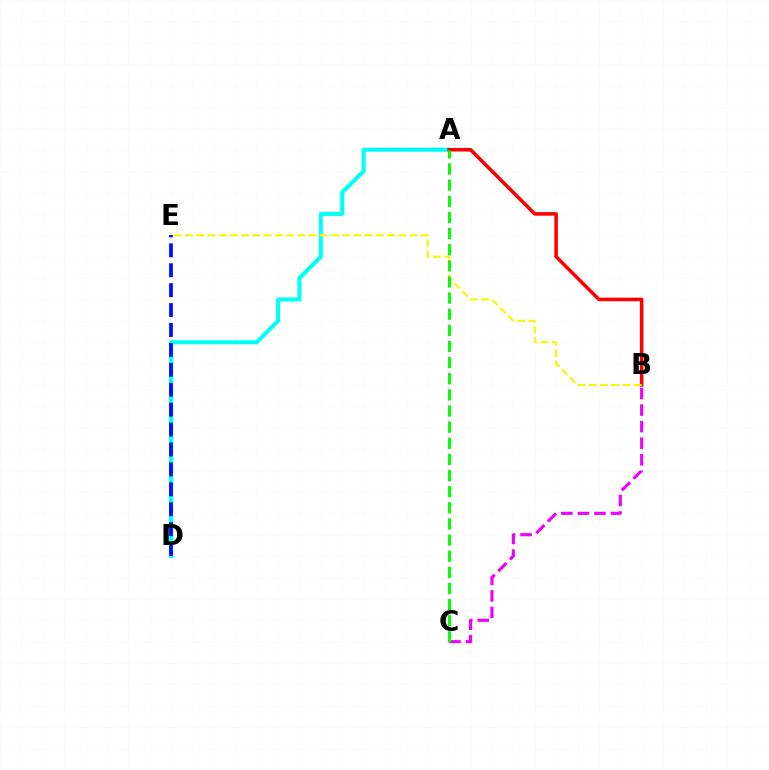{('A', 'D'): [{'color': '#00fff6', 'line_style': 'solid', 'thickness': 2.93}], ('A', 'B'): [{'color': '#ff0000', 'line_style': 'solid', 'thickness': 2.56}], ('B', 'E'): [{'color': '#fcf500', 'line_style': 'dashed', 'thickness': 1.52}], ('D', 'E'): [{'color': '#0010ff', 'line_style': 'dashed', 'thickness': 2.71}], ('B', 'C'): [{'color': '#ee00ff', 'line_style': 'dashed', 'thickness': 2.25}], ('A', 'C'): [{'color': '#08ff00', 'line_style': 'dashed', 'thickness': 2.19}]}